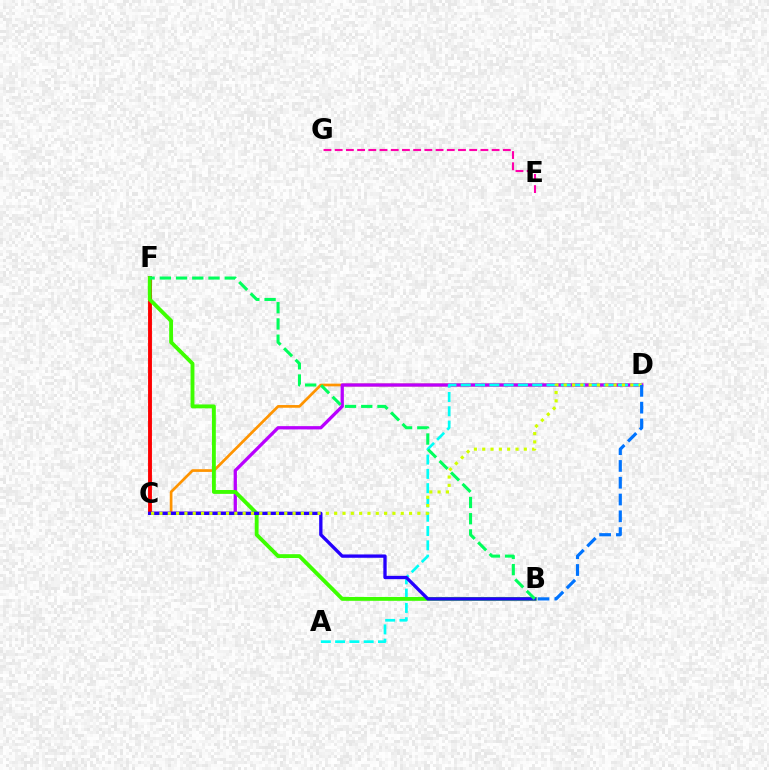{('E', 'G'): [{'color': '#ff00ac', 'line_style': 'dashed', 'thickness': 1.52}], ('C', 'D'): [{'color': '#ff9400', 'line_style': 'solid', 'thickness': 1.95}, {'color': '#b900ff', 'line_style': 'solid', 'thickness': 2.36}, {'color': '#d1ff00', 'line_style': 'dotted', 'thickness': 2.26}], ('A', 'D'): [{'color': '#00fff6', 'line_style': 'dashed', 'thickness': 1.94}], ('C', 'F'): [{'color': '#ff0000', 'line_style': 'solid', 'thickness': 2.79}], ('B', 'F'): [{'color': '#3dff00', 'line_style': 'solid', 'thickness': 2.78}, {'color': '#00ff5c', 'line_style': 'dashed', 'thickness': 2.21}], ('B', 'C'): [{'color': '#2500ff', 'line_style': 'solid', 'thickness': 2.39}], ('B', 'D'): [{'color': '#0074ff', 'line_style': 'dashed', 'thickness': 2.28}]}